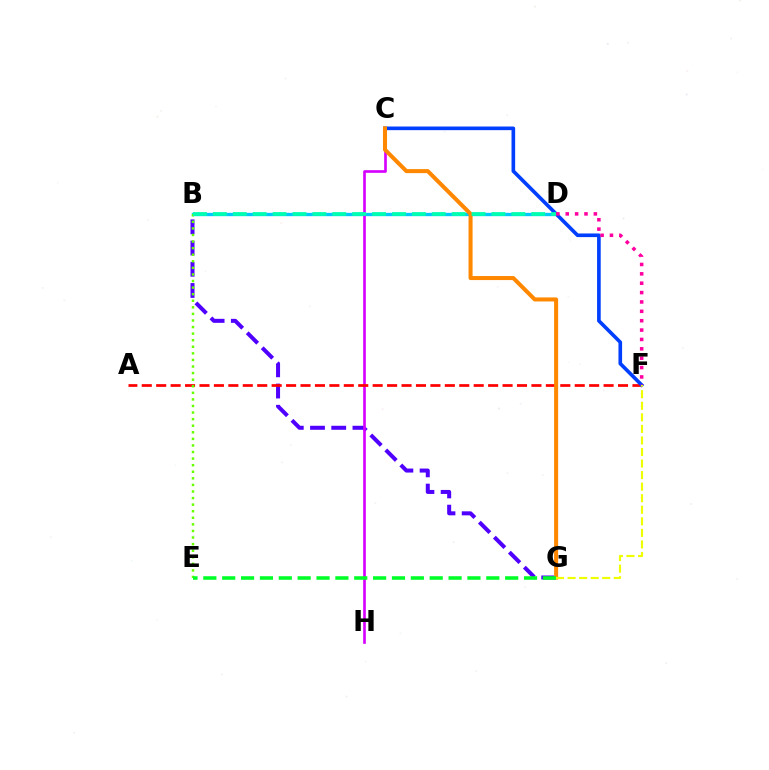{('B', 'D'): [{'color': '#00c7ff', 'line_style': 'solid', 'thickness': 2.39}, {'color': '#00ffaf', 'line_style': 'dashed', 'thickness': 2.7}], ('B', 'G'): [{'color': '#4f00ff', 'line_style': 'dashed', 'thickness': 2.88}], ('C', 'H'): [{'color': '#d600ff', 'line_style': 'solid', 'thickness': 1.91}], ('A', 'F'): [{'color': '#ff0000', 'line_style': 'dashed', 'thickness': 1.96}], ('C', 'F'): [{'color': '#003fff', 'line_style': 'solid', 'thickness': 2.62}], ('C', 'G'): [{'color': '#ff8800', 'line_style': 'solid', 'thickness': 2.91}], ('B', 'E'): [{'color': '#66ff00', 'line_style': 'dotted', 'thickness': 1.79}], ('D', 'F'): [{'color': '#ff00a0', 'line_style': 'dotted', 'thickness': 2.55}], ('E', 'G'): [{'color': '#00ff27', 'line_style': 'dashed', 'thickness': 2.56}], ('F', 'G'): [{'color': '#eeff00', 'line_style': 'dashed', 'thickness': 1.57}]}